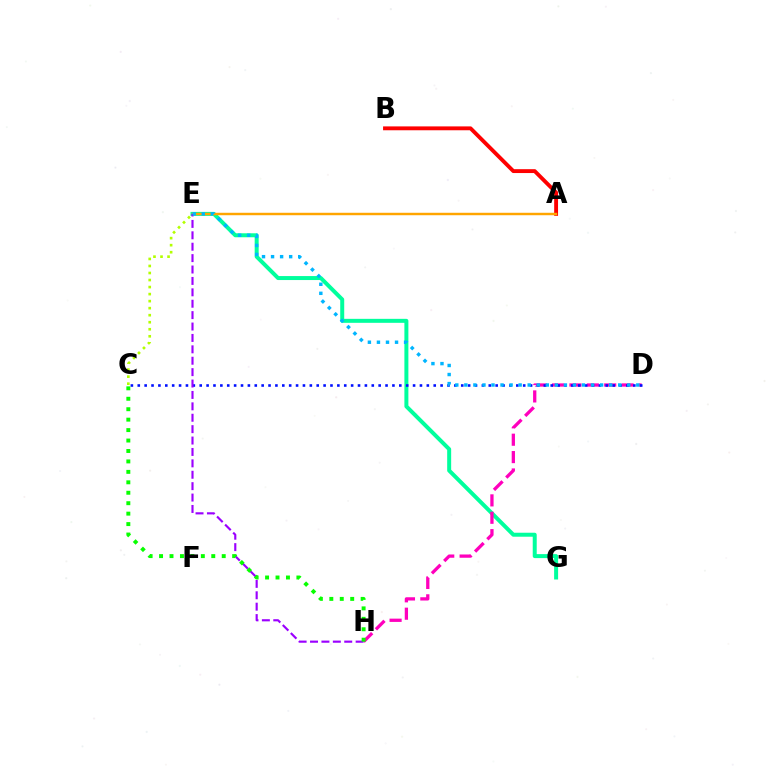{('E', 'G'): [{'color': '#00ff9d', 'line_style': 'solid', 'thickness': 2.87}], ('C', 'E'): [{'color': '#b3ff00', 'line_style': 'dotted', 'thickness': 1.91}], ('D', 'H'): [{'color': '#ff00bd', 'line_style': 'dashed', 'thickness': 2.36}], ('C', 'D'): [{'color': '#0010ff', 'line_style': 'dotted', 'thickness': 1.87}], ('A', 'B'): [{'color': '#ff0000', 'line_style': 'solid', 'thickness': 2.78}], ('A', 'E'): [{'color': '#ffa500', 'line_style': 'solid', 'thickness': 1.76}], ('E', 'H'): [{'color': '#9b00ff', 'line_style': 'dashed', 'thickness': 1.55}], ('C', 'H'): [{'color': '#08ff00', 'line_style': 'dotted', 'thickness': 2.84}], ('D', 'E'): [{'color': '#00b5ff', 'line_style': 'dotted', 'thickness': 2.46}]}